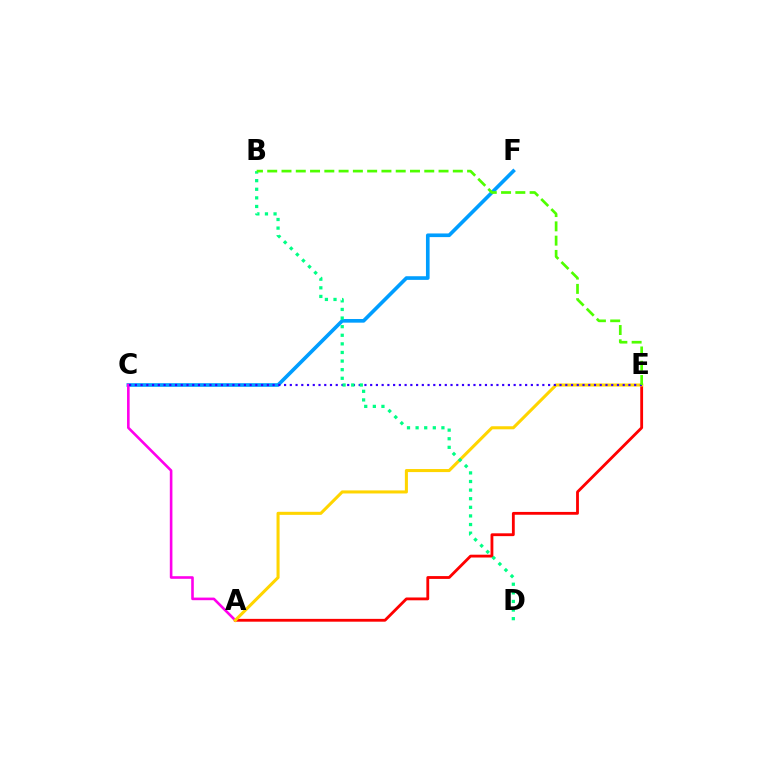{('C', 'F'): [{'color': '#009eff', 'line_style': 'solid', 'thickness': 2.63}], ('A', 'E'): [{'color': '#ff0000', 'line_style': 'solid', 'thickness': 2.03}, {'color': '#ffd500', 'line_style': 'solid', 'thickness': 2.2}], ('A', 'C'): [{'color': '#ff00ed', 'line_style': 'solid', 'thickness': 1.88}], ('C', 'E'): [{'color': '#3700ff', 'line_style': 'dotted', 'thickness': 1.56}], ('B', 'D'): [{'color': '#00ff86', 'line_style': 'dotted', 'thickness': 2.34}], ('B', 'E'): [{'color': '#4fff00', 'line_style': 'dashed', 'thickness': 1.94}]}